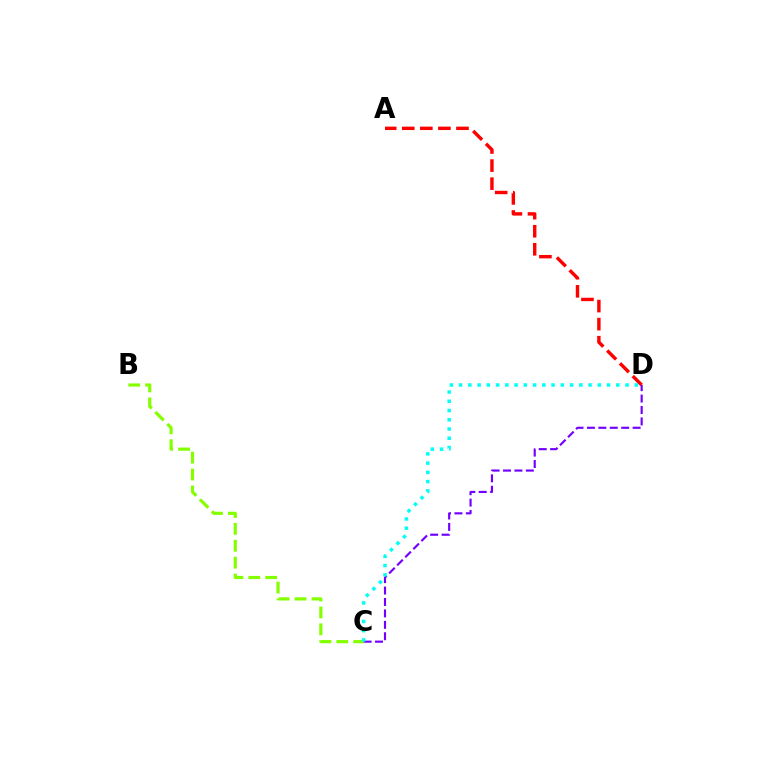{('B', 'C'): [{'color': '#84ff00', 'line_style': 'dashed', 'thickness': 2.3}], ('A', 'D'): [{'color': '#ff0000', 'line_style': 'dashed', 'thickness': 2.45}], ('C', 'D'): [{'color': '#7200ff', 'line_style': 'dashed', 'thickness': 1.55}, {'color': '#00fff6', 'line_style': 'dotted', 'thickness': 2.51}]}